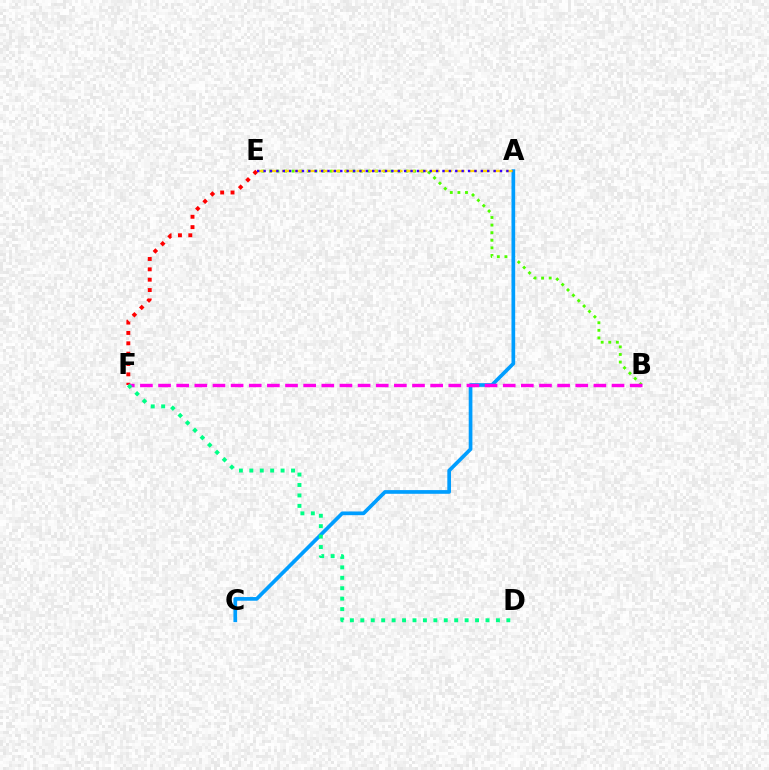{('B', 'E'): [{'color': '#4fff00', 'line_style': 'dotted', 'thickness': 2.06}], ('E', 'F'): [{'color': '#ff0000', 'line_style': 'dotted', 'thickness': 2.81}], ('A', 'C'): [{'color': '#009eff', 'line_style': 'solid', 'thickness': 2.66}], ('A', 'E'): [{'color': '#ffd500', 'line_style': 'dashed', 'thickness': 1.69}, {'color': '#3700ff', 'line_style': 'dotted', 'thickness': 1.74}], ('B', 'F'): [{'color': '#ff00ed', 'line_style': 'dashed', 'thickness': 2.46}], ('D', 'F'): [{'color': '#00ff86', 'line_style': 'dotted', 'thickness': 2.83}]}